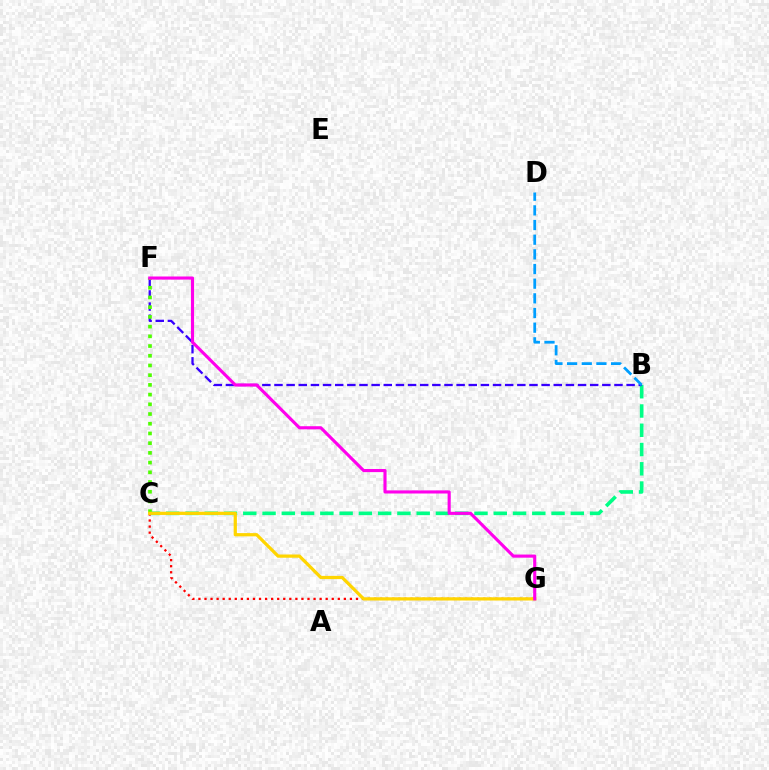{('B', 'C'): [{'color': '#00ff86', 'line_style': 'dashed', 'thickness': 2.62}], ('B', 'F'): [{'color': '#3700ff', 'line_style': 'dashed', 'thickness': 1.65}], ('C', 'F'): [{'color': '#4fff00', 'line_style': 'dotted', 'thickness': 2.64}], ('C', 'G'): [{'color': '#ff0000', 'line_style': 'dotted', 'thickness': 1.65}, {'color': '#ffd500', 'line_style': 'solid', 'thickness': 2.33}], ('B', 'D'): [{'color': '#009eff', 'line_style': 'dashed', 'thickness': 1.99}], ('F', 'G'): [{'color': '#ff00ed', 'line_style': 'solid', 'thickness': 2.25}]}